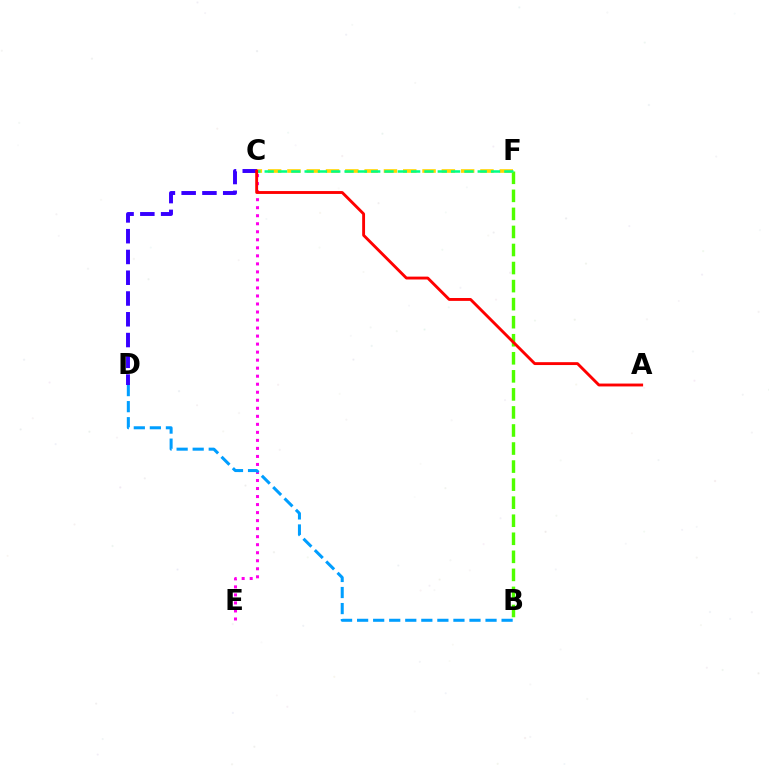{('C', 'D'): [{'color': '#3700ff', 'line_style': 'dashed', 'thickness': 2.82}], ('C', 'E'): [{'color': '#ff00ed', 'line_style': 'dotted', 'thickness': 2.18}], ('B', 'F'): [{'color': '#4fff00', 'line_style': 'dashed', 'thickness': 2.45}], ('C', 'F'): [{'color': '#ffd500', 'line_style': 'dashed', 'thickness': 2.62}, {'color': '#00ff86', 'line_style': 'dashed', 'thickness': 1.81}], ('B', 'D'): [{'color': '#009eff', 'line_style': 'dashed', 'thickness': 2.18}], ('A', 'C'): [{'color': '#ff0000', 'line_style': 'solid', 'thickness': 2.07}]}